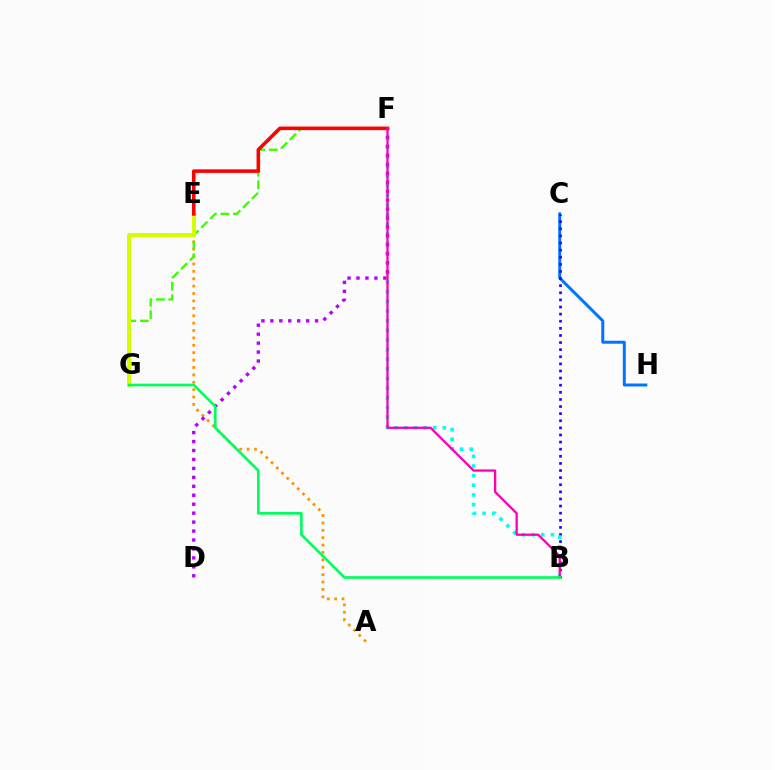{('C', 'H'): [{'color': '#0074ff', 'line_style': 'solid', 'thickness': 2.14}], ('A', 'E'): [{'color': '#ff9400', 'line_style': 'dotted', 'thickness': 2.01}], ('F', 'G'): [{'color': '#3dff00', 'line_style': 'dashed', 'thickness': 1.7}], ('E', 'G'): [{'color': '#d1ff00', 'line_style': 'solid', 'thickness': 2.88}], ('B', 'C'): [{'color': '#2500ff', 'line_style': 'dotted', 'thickness': 1.93}], ('B', 'F'): [{'color': '#00fff6', 'line_style': 'dotted', 'thickness': 2.62}, {'color': '#ff00ac', 'line_style': 'solid', 'thickness': 1.65}], ('D', 'F'): [{'color': '#b900ff', 'line_style': 'dotted', 'thickness': 2.43}], ('E', 'F'): [{'color': '#ff0000', 'line_style': 'solid', 'thickness': 2.58}], ('B', 'G'): [{'color': '#00ff5c', 'line_style': 'solid', 'thickness': 1.91}]}